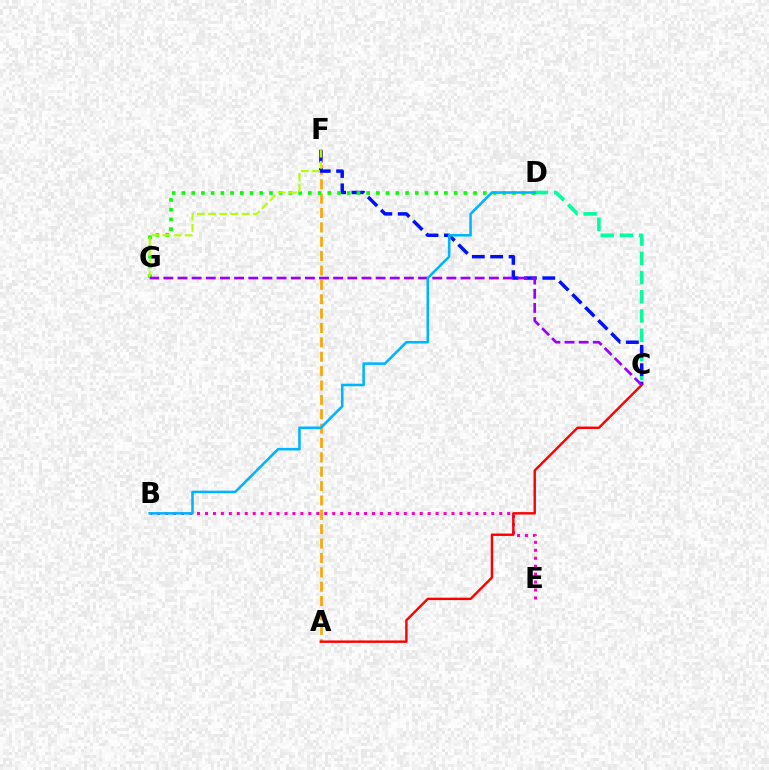{('B', 'E'): [{'color': '#ff00bd', 'line_style': 'dotted', 'thickness': 2.16}], ('A', 'F'): [{'color': '#ffa500', 'line_style': 'dashed', 'thickness': 1.95}], ('C', 'D'): [{'color': '#00ff9d', 'line_style': 'dashed', 'thickness': 2.61}], ('C', 'F'): [{'color': '#0010ff', 'line_style': 'dashed', 'thickness': 2.5}], ('A', 'C'): [{'color': '#ff0000', 'line_style': 'solid', 'thickness': 1.75}], ('D', 'G'): [{'color': '#08ff00', 'line_style': 'dotted', 'thickness': 2.64}], ('F', 'G'): [{'color': '#b3ff00', 'line_style': 'dashed', 'thickness': 1.52}], ('C', 'G'): [{'color': '#9b00ff', 'line_style': 'dashed', 'thickness': 1.92}], ('B', 'D'): [{'color': '#00b5ff', 'line_style': 'solid', 'thickness': 1.85}]}